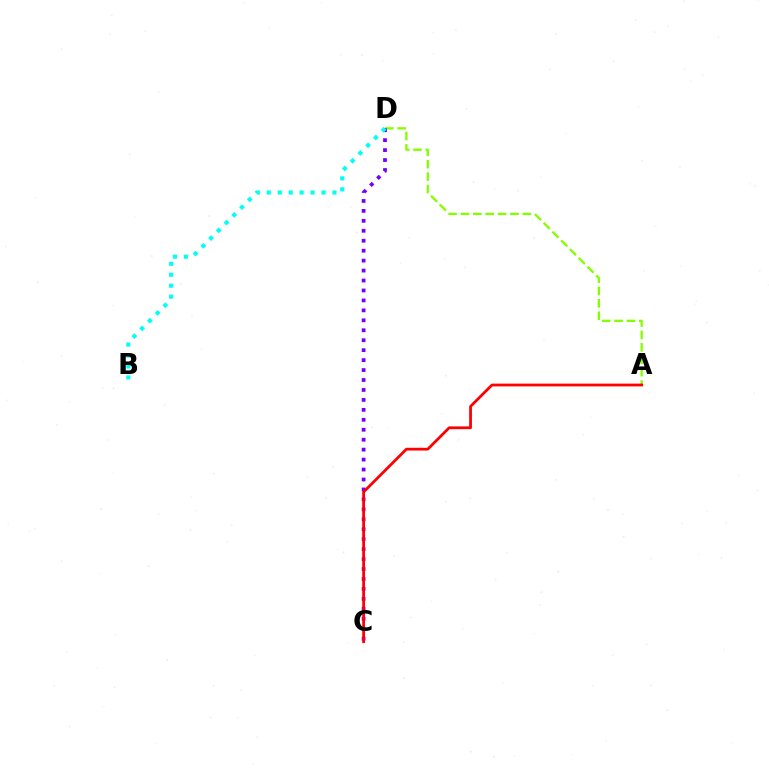{('A', 'D'): [{'color': '#84ff00', 'line_style': 'dashed', 'thickness': 1.68}], ('C', 'D'): [{'color': '#7200ff', 'line_style': 'dotted', 'thickness': 2.7}], ('B', 'D'): [{'color': '#00fff6', 'line_style': 'dotted', 'thickness': 2.97}], ('A', 'C'): [{'color': '#ff0000', 'line_style': 'solid', 'thickness': 1.99}]}